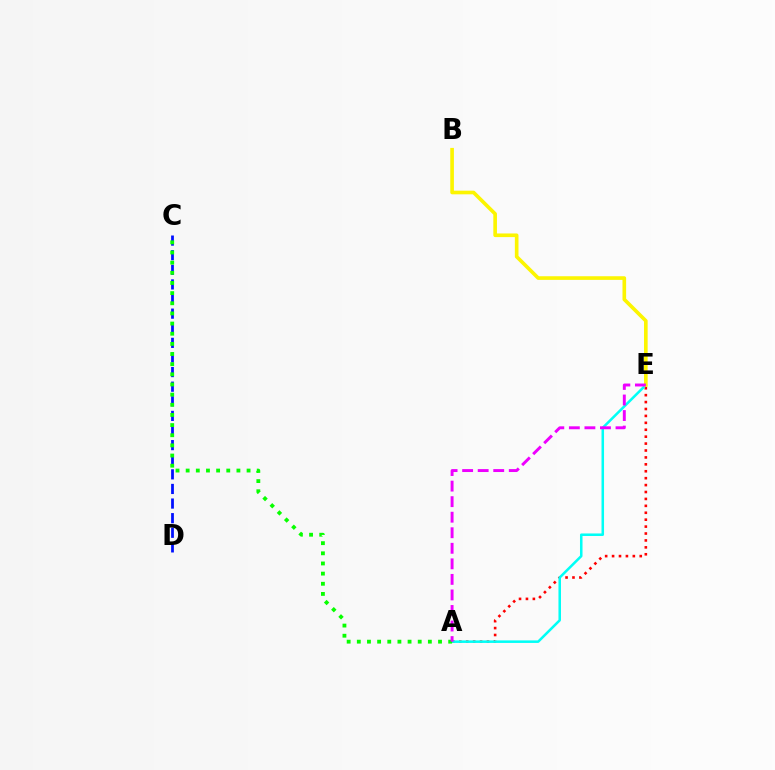{('A', 'E'): [{'color': '#ff0000', 'line_style': 'dotted', 'thickness': 1.88}, {'color': '#00fff6', 'line_style': 'solid', 'thickness': 1.82}, {'color': '#ee00ff', 'line_style': 'dashed', 'thickness': 2.11}], ('C', 'D'): [{'color': '#0010ff', 'line_style': 'dashed', 'thickness': 1.98}], ('B', 'E'): [{'color': '#fcf500', 'line_style': 'solid', 'thickness': 2.62}], ('A', 'C'): [{'color': '#08ff00', 'line_style': 'dotted', 'thickness': 2.76}]}